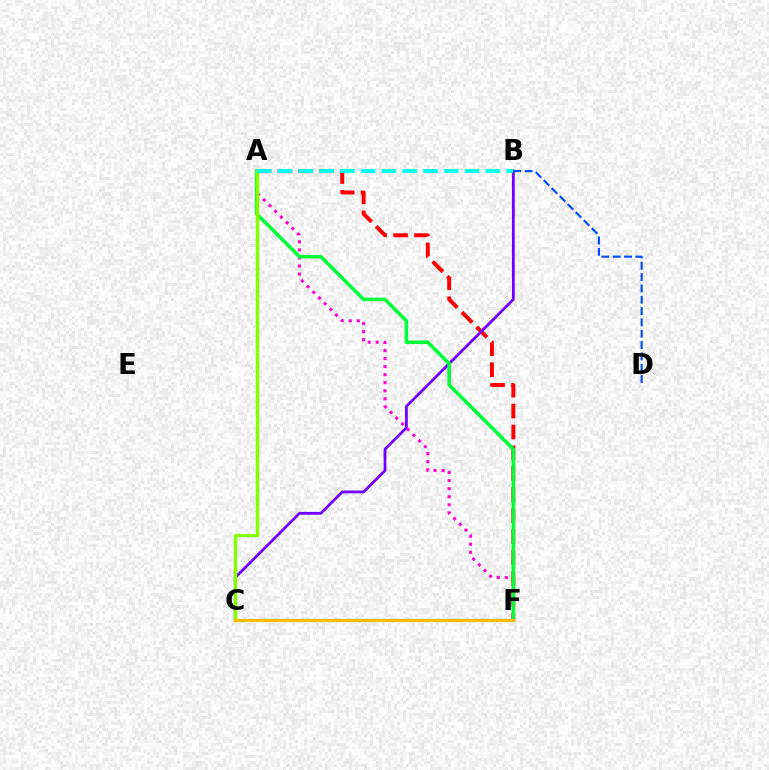{('A', 'F'): [{'color': '#ff00cf', 'line_style': 'dotted', 'thickness': 2.19}, {'color': '#ff0000', 'line_style': 'dashed', 'thickness': 2.84}, {'color': '#00ff39', 'line_style': 'solid', 'thickness': 2.57}], ('B', 'C'): [{'color': '#7200ff', 'line_style': 'solid', 'thickness': 2.02}], ('B', 'D'): [{'color': '#004bff', 'line_style': 'dashed', 'thickness': 1.54}], ('A', 'C'): [{'color': '#84ff00', 'line_style': 'solid', 'thickness': 2.45}], ('A', 'B'): [{'color': '#00fff6', 'line_style': 'dashed', 'thickness': 2.82}], ('C', 'F'): [{'color': '#ffbd00', 'line_style': 'solid', 'thickness': 2.31}]}